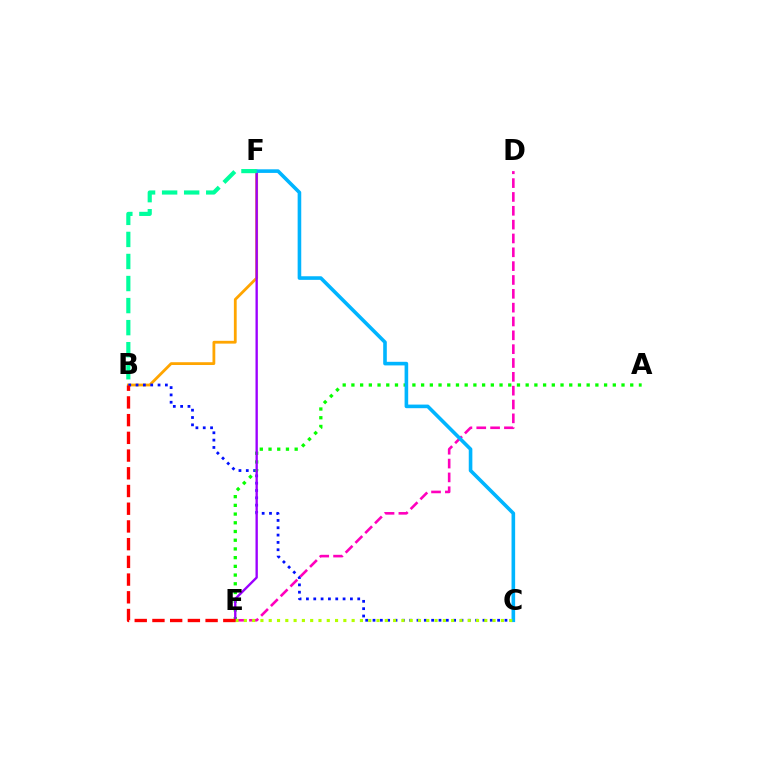{('B', 'F'): [{'color': '#ffa500', 'line_style': 'solid', 'thickness': 2.01}, {'color': '#00ff9d', 'line_style': 'dashed', 'thickness': 3.0}], ('B', 'C'): [{'color': '#0010ff', 'line_style': 'dotted', 'thickness': 1.99}], ('A', 'E'): [{'color': '#08ff00', 'line_style': 'dotted', 'thickness': 2.37}], ('D', 'E'): [{'color': '#ff00bd', 'line_style': 'dashed', 'thickness': 1.88}], ('E', 'F'): [{'color': '#9b00ff', 'line_style': 'solid', 'thickness': 1.69}], ('C', 'F'): [{'color': '#00b5ff', 'line_style': 'solid', 'thickness': 2.59}], ('C', 'E'): [{'color': '#b3ff00', 'line_style': 'dotted', 'thickness': 2.25}], ('B', 'E'): [{'color': '#ff0000', 'line_style': 'dashed', 'thickness': 2.41}]}